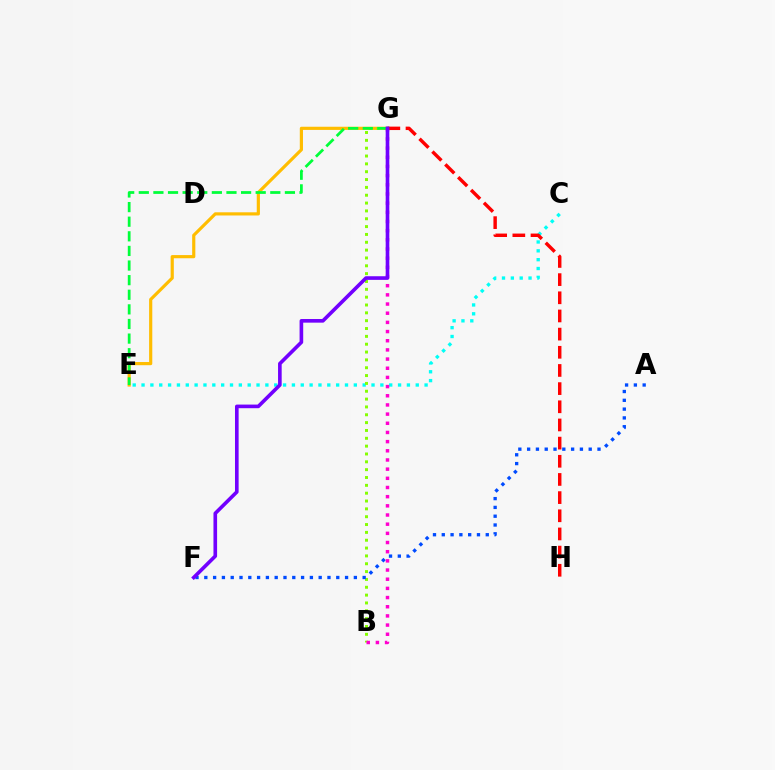{('C', 'E'): [{'color': '#00fff6', 'line_style': 'dotted', 'thickness': 2.4}], ('E', 'G'): [{'color': '#ffbd00', 'line_style': 'solid', 'thickness': 2.29}, {'color': '#00ff39', 'line_style': 'dashed', 'thickness': 1.99}], ('B', 'G'): [{'color': '#84ff00', 'line_style': 'dotted', 'thickness': 2.13}, {'color': '#ff00cf', 'line_style': 'dotted', 'thickness': 2.49}], ('G', 'H'): [{'color': '#ff0000', 'line_style': 'dashed', 'thickness': 2.47}], ('A', 'F'): [{'color': '#004bff', 'line_style': 'dotted', 'thickness': 2.39}], ('F', 'G'): [{'color': '#7200ff', 'line_style': 'solid', 'thickness': 2.61}]}